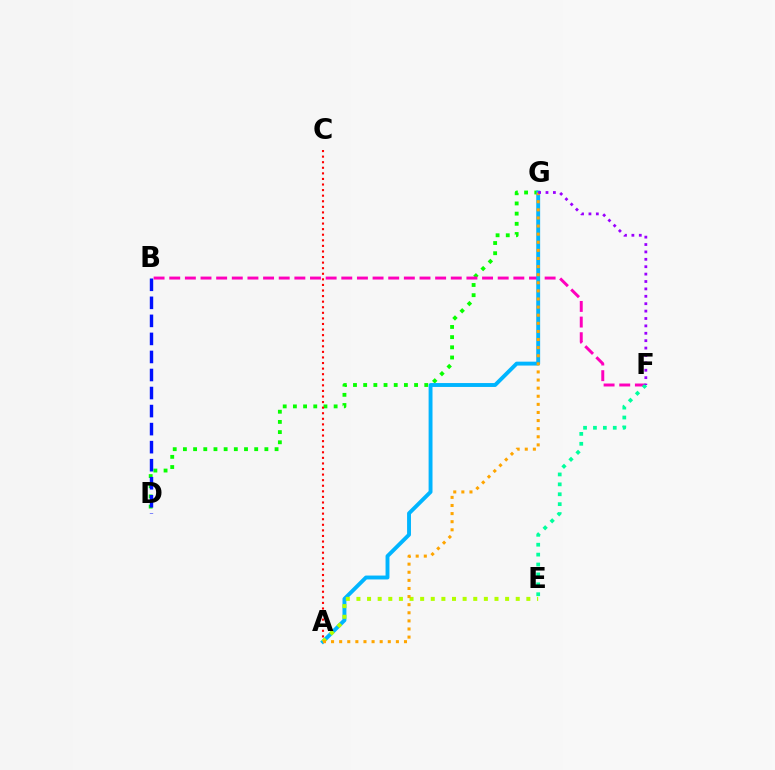{('D', 'G'): [{'color': '#08ff00', 'line_style': 'dotted', 'thickness': 2.77}], ('A', 'C'): [{'color': '#ff0000', 'line_style': 'dotted', 'thickness': 1.52}], ('B', 'D'): [{'color': '#0010ff', 'line_style': 'dashed', 'thickness': 2.45}], ('B', 'F'): [{'color': '#ff00bd', 'line_style': 'dashed', 'thickness': 2.12}], ('A', 'G'): [{'color': '#00b5ff', 'line_style': 'solid', 'thickness': 2.81}, {'color': '#ffa500', 'line_style': 'dotted', 'thickness': 2.2}], ('E', 'F'): [{'color': '#00ff9d', 'line_style': 'dotted', 'thickness': 2.69}], ('A', 'E'): [{'color': '#b3ff00', 'line_style': 'dotted', 'thickness': 2.89}], ('F', 'G'): [{'color': '#9b00ff', 'line_style': 'dotted', 'thickness': 2.01}]}